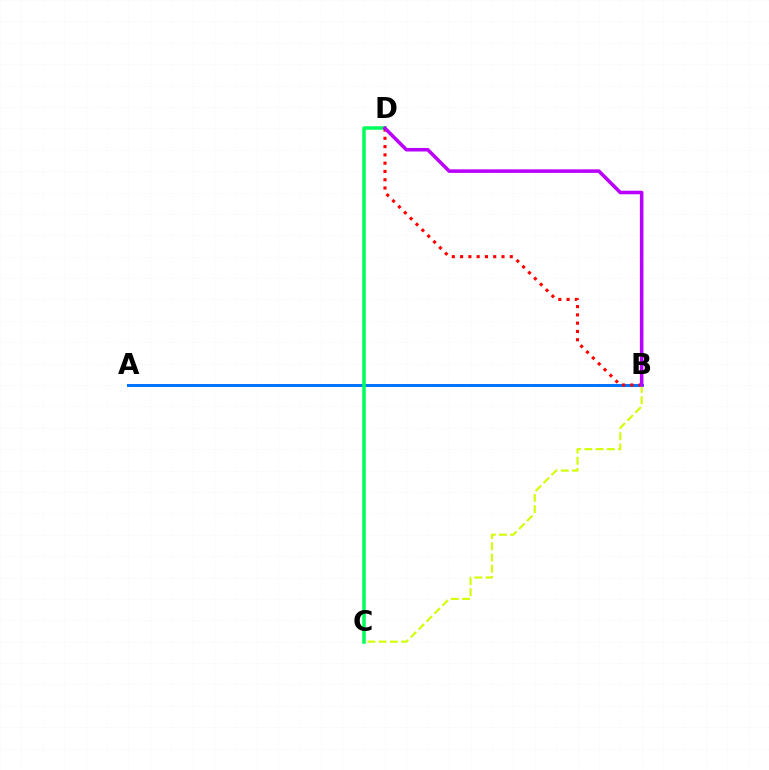{('A', 'B'): [{'color': '#0074ff', 'line_style': 'solid', 'thickness': 2.15}], ('B', 'D'): [{'color': '#ff0000', 'line_style': 'dotted', 'thickness': 2.25}, {'color': '#b900ff', 'line_style': 'solid', 'thickness': 2.55}], ('B', 'C'): [{'color': '#d1ff00', 'line_style': 'dashed', 'thickness': 1.53}], ('C', 'D'): [{'color': '#00ff5c', 'line_style': 'solid', 'thickness': 2.53}]}